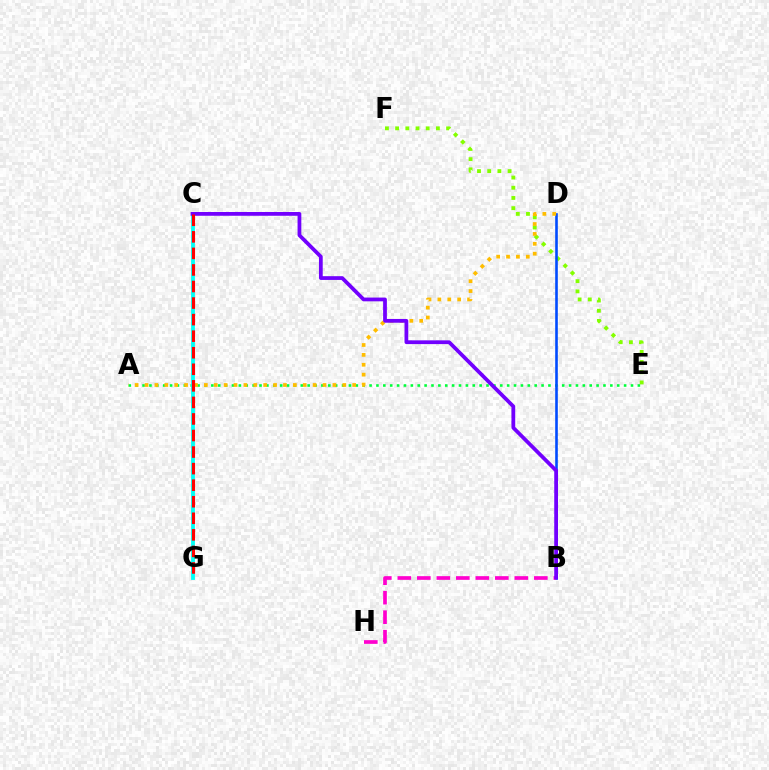{('A', 'E'): [{'color': '#00ff39', 'line_style': 'dotted', 'thickness': 1.87}], ('E', 'F'): [{'color': '#84ff00', 'line_style': 'dotted', 'thickness': 2.77}], ('B', 'D'): [{'color': '#004bff', 'line_style': 'solid', 'thickness': 1.88}], ('A', 'D'): [{'color': '#ffbd00', 'line_style': 'dotted', 'thickness': 2.69}], ('B', 'H'): [{'color': '#ff00cf', 'line_style': 'dashed', 'thickness': 2.65}], ('C', 'G'): [{'color': '#00fff6', 'line_style': 'solid', 'thickness': 2.74}, {'color': '#ff0000', 'line_style': 'dashed', 'thickness': 2.25}], ('B', 'C'): [{'color': '#7200ff', 'line_style': 'solid', 'thickness': 2.71}]}